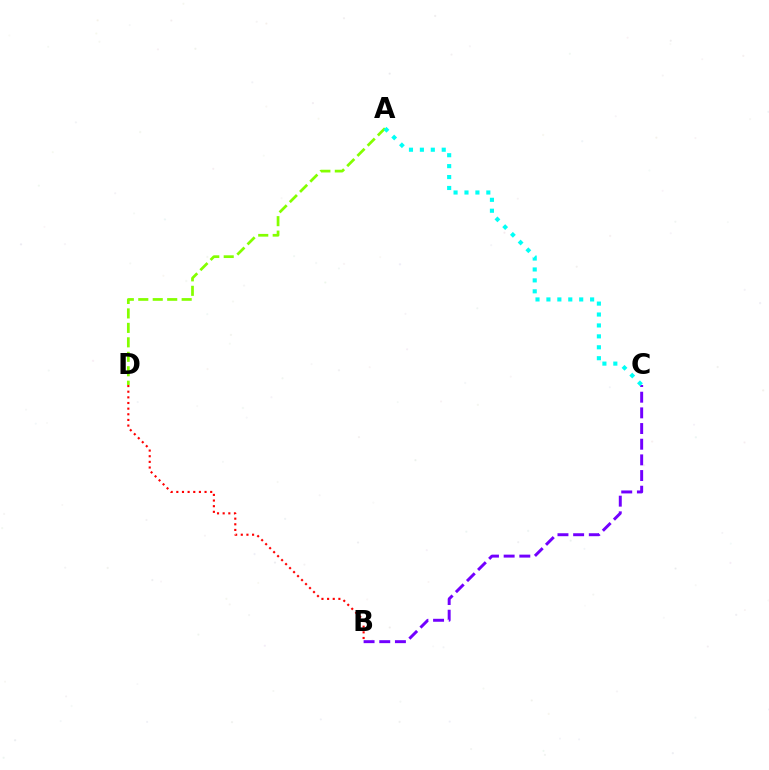{('A', 'D'): [{'color': '#84ff00', 'line_style': 'dashed', 'thickness': 1.96}], ('B', 'C'): [{'color': '#7200ff', 'line_style': 'dashed', 'thickness': 2.13}], ('B', 'D'): [{'color': '#ff0000', 'line_style': 'dotted', 'thickness': 1.53}], ('A', 'C'): [{'color': '#00fff6', 'line_style': 'dotted', 'thickness': 2.97}]}